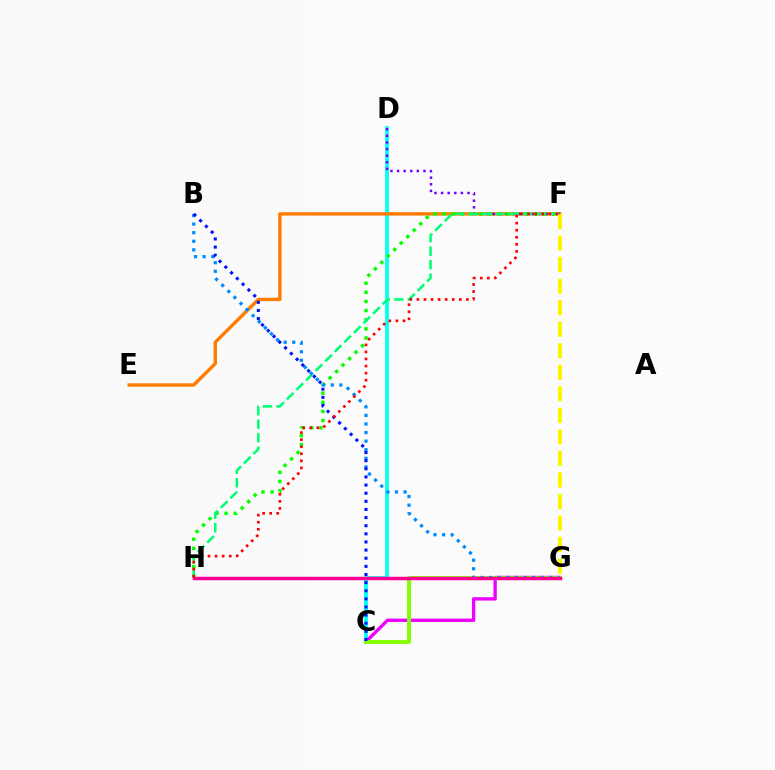{('C', 'D'): [{'color': '#00fff6', 'line_style': 'solid', 'thickness': 2.72}], ('C', 'G'): [{'color': '#ee00ff', 'line_style': 'solid', 'thickness': 2.4}, {'color': '#84ff00', 'line_style': 'solid', 'thickness': 2.79}], ('E', 'F'): [{'color': '#ff7c00', 'line_style': 'solid', 'thickness': 2.44}], ('D', 'F'): [{'color': '#7200ff', 'line_style': 'dotted', 'thickness': 1.79}], ('F', 'H'): [{'color': '#08ff00', 'line_style': 'dotted', 'thickness': 2.48}, {'color': '#00ff74', 'line_style': 'dashed', 'thickness': 1.83}, {'color': '#ff0000', 'line_style': 'dotted', 'thickness': 1.92}], ('F', 'G'): [{'color': '#fcf500', 'line_style': 'dashed', 'thickness': 2.93}], ('B', 'G'): [{'color': '#008cff', 'line_style': 'dotted', 'thickness': 2.33}], ('B', 'C'): [{'color': '#0010ff', 'line_style': 'dotted', 'thickness': 2.21}], ('G', 'H'): [{'color': '#ff0094', 'line_style': 'solid', 'thickness': 2.5}]}